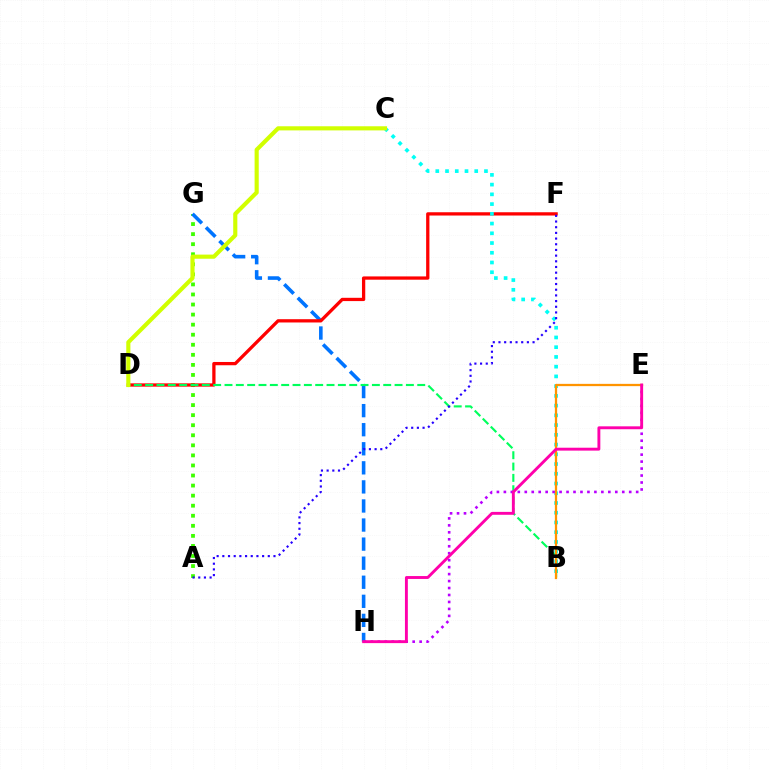{('A', 'G'): [{'color': '#3dff00', 'line_style': 'dotted', 'thickness': 2.73}], ('G', 'H'): [{'color': '#0074ff', 'line_style': 'dashed', 'thickness': 2.59}], ('D', 'F'): [{'color': '#ff0000', 'line_style': 'solid', 'thickness': 2.36}], ('B', 'C'): [{'color': '#00fff6', 'line_style': 'dotted', 'thickness': 2.65}], ('B', 'D'): [{'color': '#00ff5c', 'line_style': 'dashed', 'thickness': 1.54}], ('E', 'H'): [{'color': '#b900ff', 'line_style': 'dotted', 'thickness': 1.89}, {'color': '#ff00ac', 'line_style': 'solid', 'thickness': 2.09}], ('B', 'E'): [{'color': '#ff9400', 'line_style': 'solid', 'thickness': 1.64}], ('C', 'D'): [{'color': '#d1ff00', 'line_style': 'solid', 'thickness': 2.97}], ('A', 'F'): [{'color': '#2500ff', 'line_style': 'dotted', 'thickness': 1.54}]}